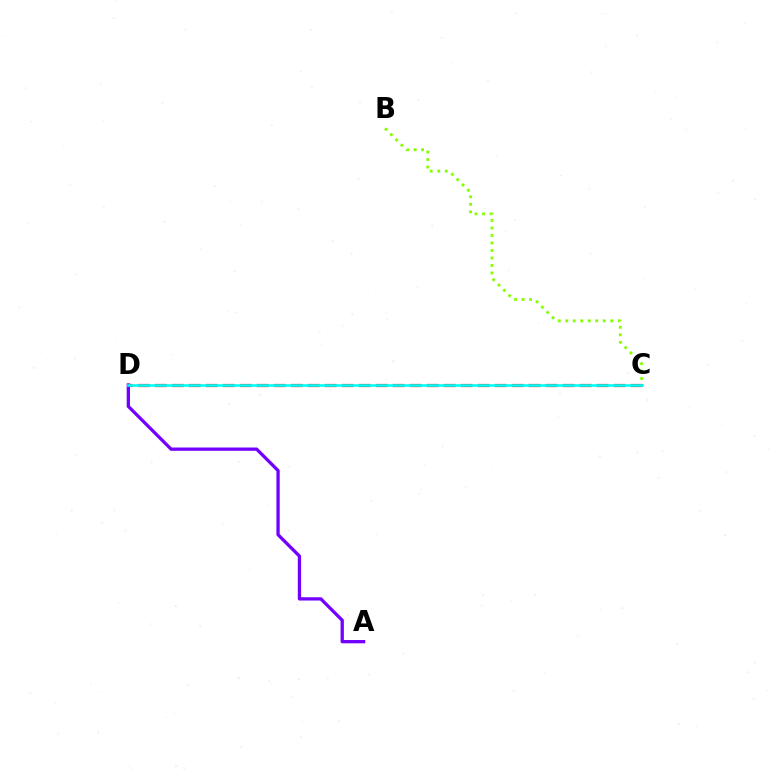{('B', 'C'): [{'color': '#84ff00', 'line_style': 'dotted', 'thickness': 2.04}], ('C', 'D'): [{'color': '#ff0000', 'line_style': 'dashed', 'thickness': 2.31}, {'color': '#00fff6', 'line_style': 'solid', 'thickness': 1.9}], ('A', 'D'): [{'color': '#7200ff', 'line_style': 'solid', 'thickness': 2.37}]}